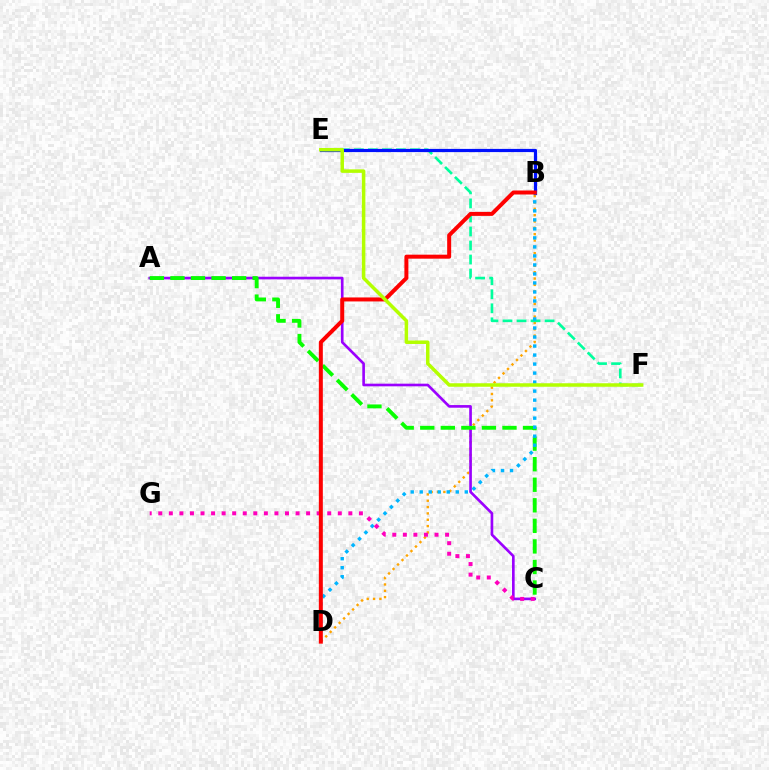{('B', 'D'): [{'color': '#ffa500', 'line_style': 'dotted', 'thickness': 1.72}, {'color': '#00b5ff', 'line_style': 'dotted', 'thickness': 2.45}, {'color': '#ff0000', 'line_style': 'solid', 'thickness': 2.87}], ('E', 'F'): [{'color': '#00ff9d', 'line_style': 'dashed', 'thickness': 1.91}, {'color': '#b3ff00', 'line_style': 'solid', 'thickness': 2.52}], ('A', 'C'): [{'color': '#9b00ff', 'line_style': 'solid', 'thickness': 1.91}, {'color': '#08ff00', 'line_style': 'dashed', 'thickness': 2.79}], ('B', 'E'): [{'color': '#0010ff', 'line_style': 'solid', 'thickness': 2.31}], ('C', 'G'): [{'color': '#ff00bd', 'line_style': 'dotted', 'thickness': 2.87}]}